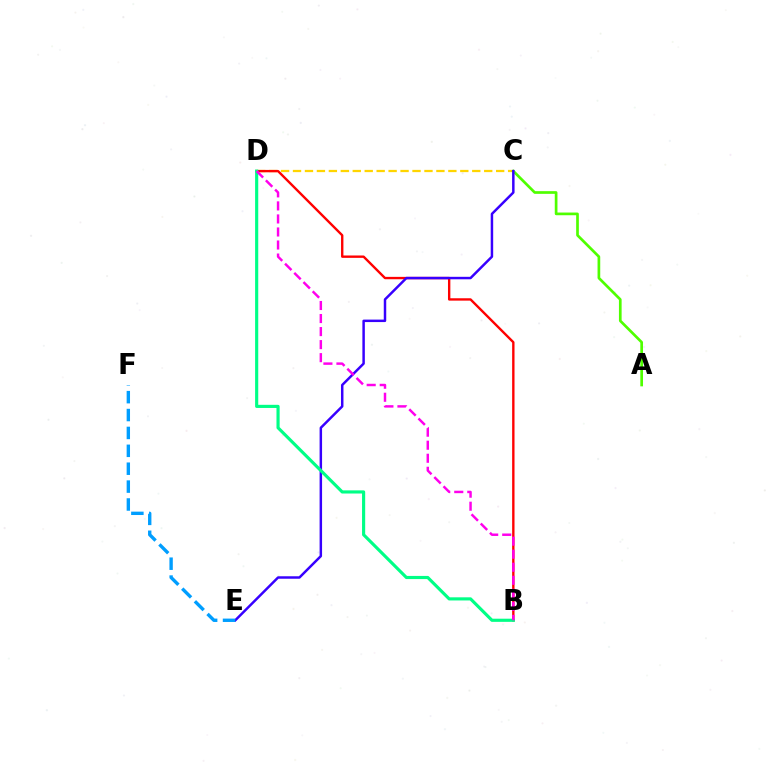{('C', 'D'): [{'color': '#ffd500', 'line_style': 'dashed', 'thickness': 1.62}], ('B', 'D'): [{'color': '#ff0000', 'line_style': 'solid', 'thickness': 1.71}, {'color': '#00ff86', 'line_style': 'solid', 'thickness': 2.27}, {'color': '#ff00ed', 'line_style': 'dashed', 'thickness': 1.77}], ('A', 'C'): [{'color': '#4fff00', 'line_style': 'solid', 'thickness': 1.94}], ('C', 'E'): [{'color': '#3700ff', 'line_style': 'solid', 'thickness': 1.78}], ('E', 'F'): [{'color': '#009eff', 'line_style': 'dashed', 'thickness': 2.43}]}